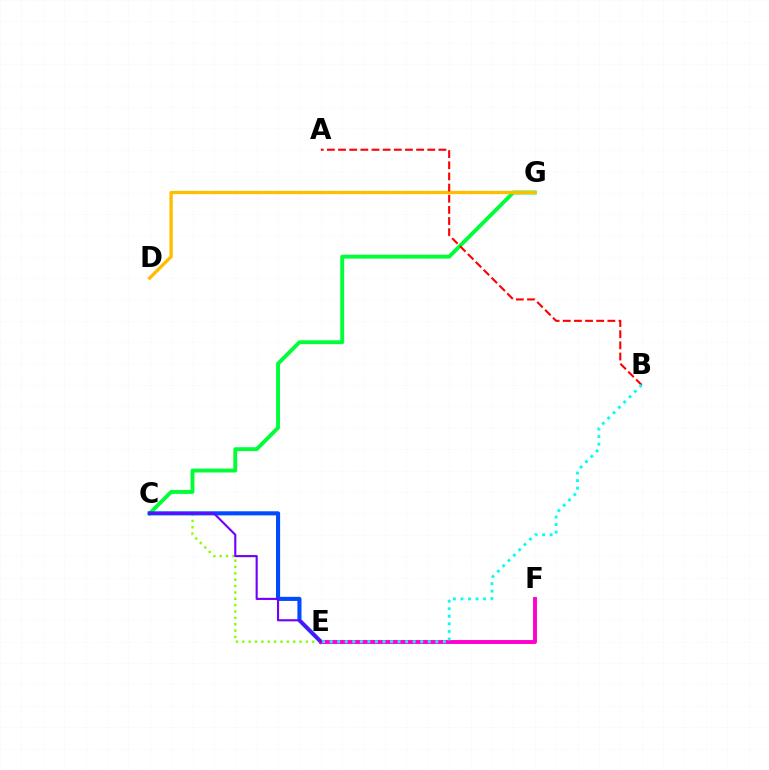{('C', 'G'): [{'color': '#00ff39', 'line_style': 'solid', 'thickness': 2.8}], ('C', 'E'): [{'color': '#84ff00', 'line_style': 'dotted', 'thickness': 1.73}, {'color': '#004bff', 'line_style': 'solid', 'thickness': 2.95}, {'color': '#7200ff', 'line_style': 'solid', 'thickness': 1.53}], ('D', 'G'): [{'color': '#ffbd00', 'line_style': 'solid', 'thickness': 2.38}], ('E', 'F'): [{'color': '#ff00cf', 'line_style': 'solid', 'thickness': 2.82}], ('A', 'B'): [{'color': '#ff0000', 'line_style': 'dashed', 'thickness': 1.51}], ('B', 'E'): [{'color': '#00fff6', 'line_style': 'dotted', 'thickness': 2.05}]}